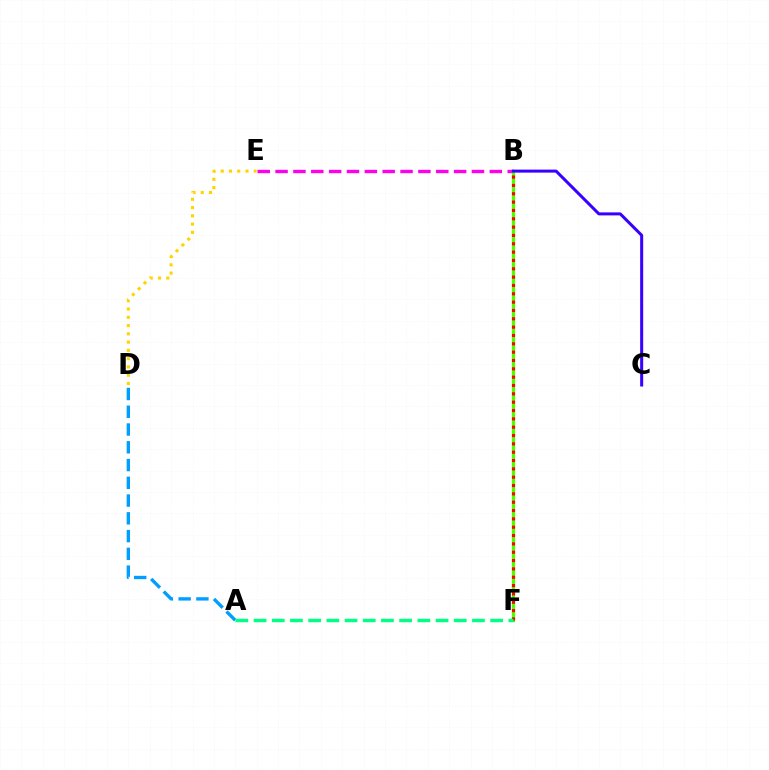{('B', 'E'): [{'color': '#ff00ed', 'line_style': 'dashed', 'thickness': 2.43}], ('A', 'D'): [{'color': '#009eff', 'line_style': 'dashed', 'thickness': 2.41}], ('B', 'F'): [{'color': '#4fff00', 'line_style': 'solid', 'thickness': 2.36}, {'color': '#ff0000', 'line_style': 'dotted', 'thickness': 2.26}], ('B', 'C'): [{'color': '#3700ff', 'line_style': 'solid', 'thickness': 2.17}], ('A', 'F'): [{'color': '#00ff86', 'line_style': 'dashed', 'thickness': 2.47}], ('D', 'E'): [{'color': '#ffd500', 'line_style': 'dotted', 'thickness': 2.25}]}